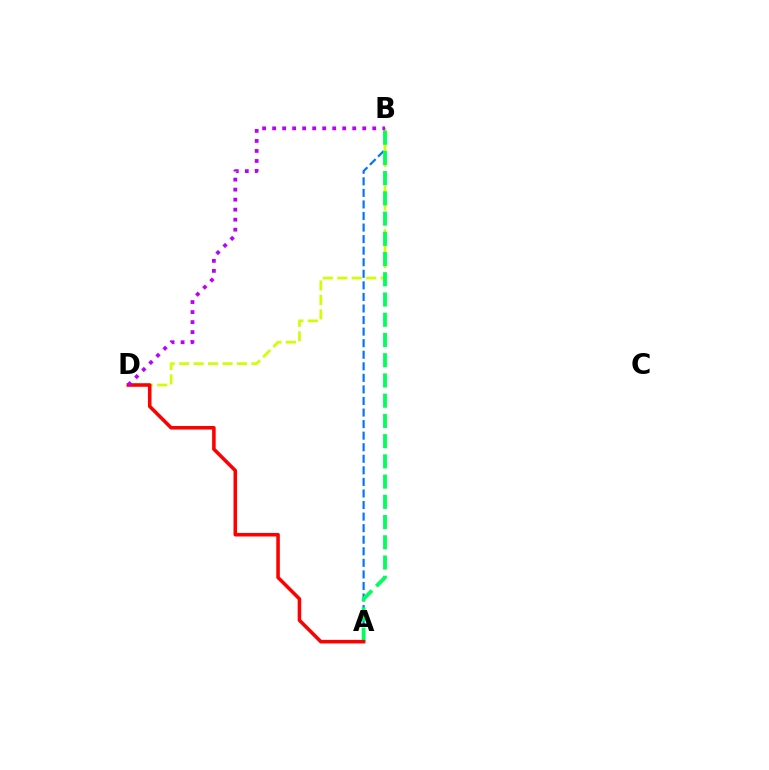{('A', 'B'): [{'color': '#0074ff', 'line_style': 'dashed', 'thickness': 1.57}, {'color': '#00ff5c', 'line_style': 'dashed', 'thickness': 2.75}], ('B', 'D'): [{'color': '#d1ff00', 'line_style': 'dashed', 'thickness': 1.96}, {'color': '#b900ff', 'line_style': 'dotted', 'thickness': 2.72}], ('A', 'D'): [{'color': '#ff0000', 'line_style': 'solid', 'thickness': 2.56}]}